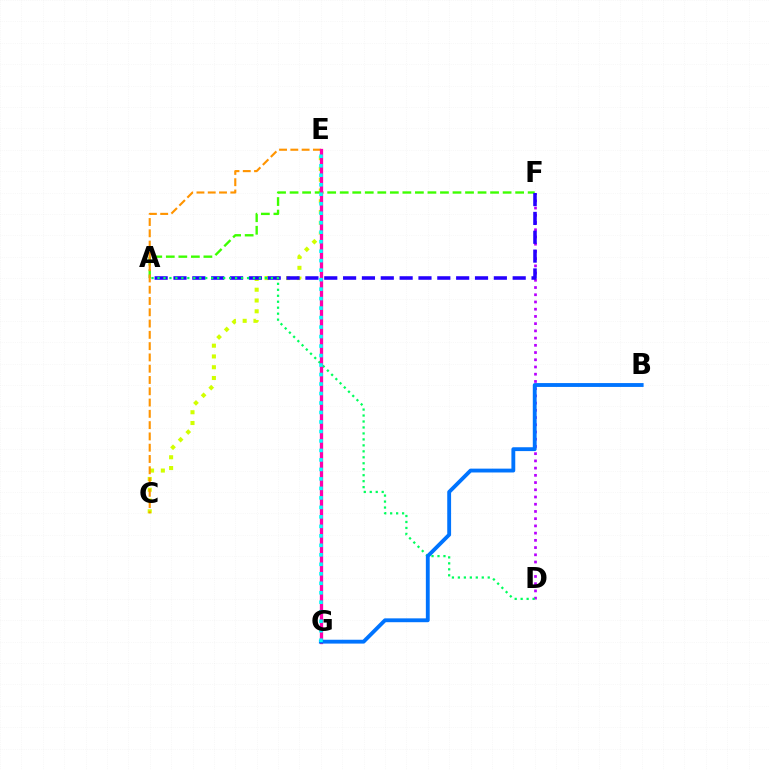{('C', 'E'): [{'color': '#d1ff00', 'line_style': 'dotted', 'thickness': 2.93}, {'color': '#ff9400', 'line_style': 'dashed', 'thickness': 1.53}], ('E', 'G'): [{'color': '#ff0000', 'line_style': 'solid', 'thickness': 2.05}, {'color': '#ff00ac', 'line_style': 'solid', 'thickness': 2.36}, {'color': '#00fff6', 'line_style': 'dotted', 'thickness': 2.58}], ('A', 'F'): [{'color': '#3dff00', 'line_style': 'dashed', 'thickness': 1.7}, {'color': '#2500ff', 'line_style': 'dashed', 'thickness': 2.56}], ('D', 'F'): [{'color': '#b900ff', 'line_style': 'dotted', 'thickness': 1.96}], ('A', 'D'): [{'color': '#00ff5c', 'line_style': 'dotted', 'thickness': 1.62}], ('B', 'G'): [{'color': '#0074ff', 'line_style': 'solid', 'thickness': 2.77}]}